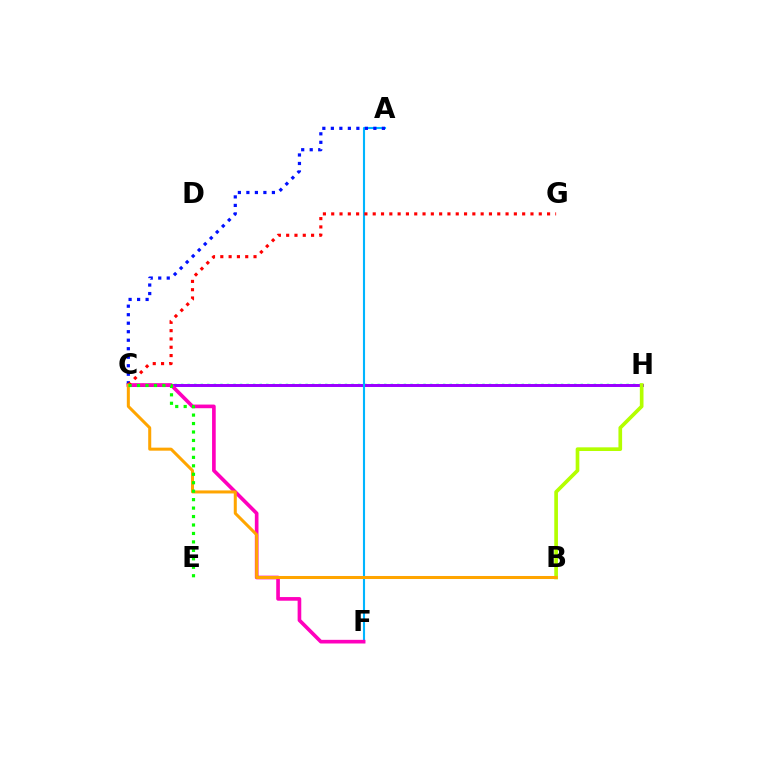{('C', 'H'): [{'color': '#00ff9d', 'line_style': 'dotted', 'thickness': 1.78}, {'color': '#9b00ff', 'line_style': 'solid', 'thickness': 2.14}], ('A', 'F'): [{'color': '#00b5ff', 'line_style': 'solid', 'thickness': 1.52}], ('C', 'F'): [{'color': '#ff00bd', 'line_style': 'solid', 'thickness': 2.63}], ('A', 'C'): [{'color': '#0010ff', 'line_style': 'dotted', 'thickness': 2.31}], ('C', 'G'): [{'color': '#ff0000', 'line_style': 'dotted', 'thickness': 2.26}], ('B', 'H'): [{'color': '#b3ff00', 'line_style': 'solid', 'thickness': 2.64}], ('B', 'C'): [{'color': '#ffa500', 'line_style': 'solid', 'thickness': 2.18}], ('C', 'E'): [{'color': '#08ff00', 'line_style': 'dotted', 'thickness': 2.3}]}